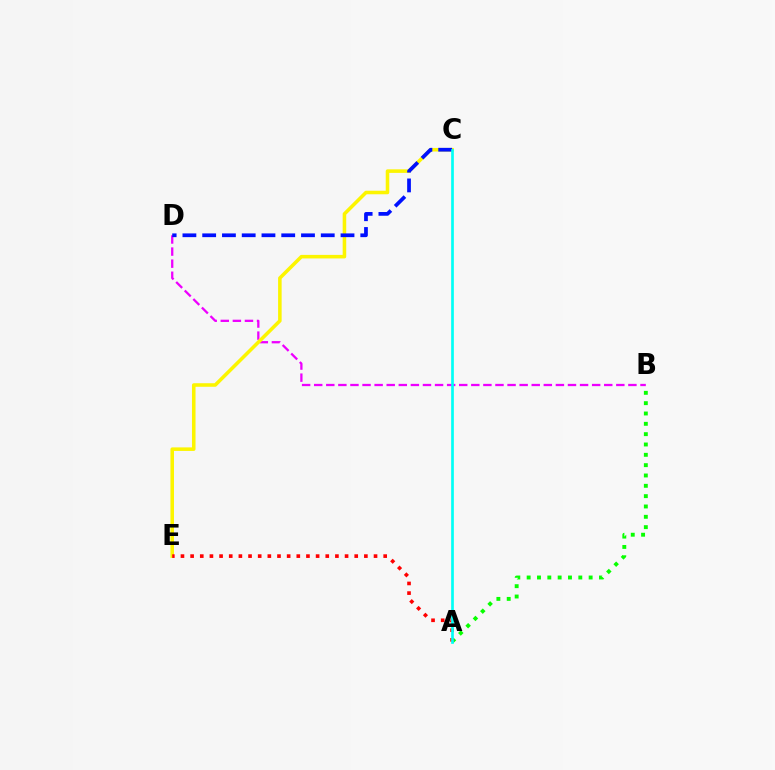{('B', 'D'): [{'color': '#ee00ff', 'line_style': 'dashed', 'thickness': 1.64}], ('A', 'B'): [{'color': '#08ff00', 'line_style': 'dotted', 'thickness': 2.81}], ('C', 'E'): [{'color': '#fcf500', 'line_style': 'solid', 'thickness': 2.56}], ('C', 'D'): [{'color': '#0010ff', 'line_style': 'dashed', 'thickness': 2.68}], ('A', 'E'): [{'color': '#ff0000', 'line_style': 'dotted', 'thickness': 2.62}], ('A', 'C'): [{'color': '#00fff6', 'line_style': 'solid', 'thickness': 1.93}]}